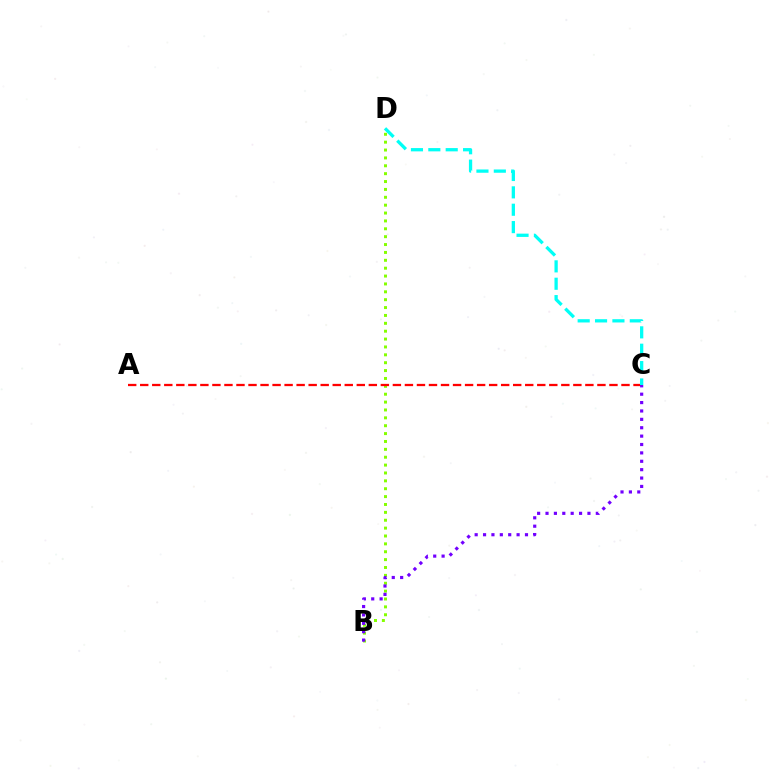{('B', 'D'): [{'color': '#84ff00', 'line_style': 'dotted', 'thickness': 2.14}], ('A', 'C'): [{'color': '#ff0000', 'line_style': 'dashed', 'thickness': 1.63}], ('B', 'C'): [{'color': '#7200ff', 'line_style': 'dotted', 'thickness': 2.28}], ('C', 'D'): [{'color': '#00fff6', 'line_style': 'dashed', 'thickness': 2.36}]}